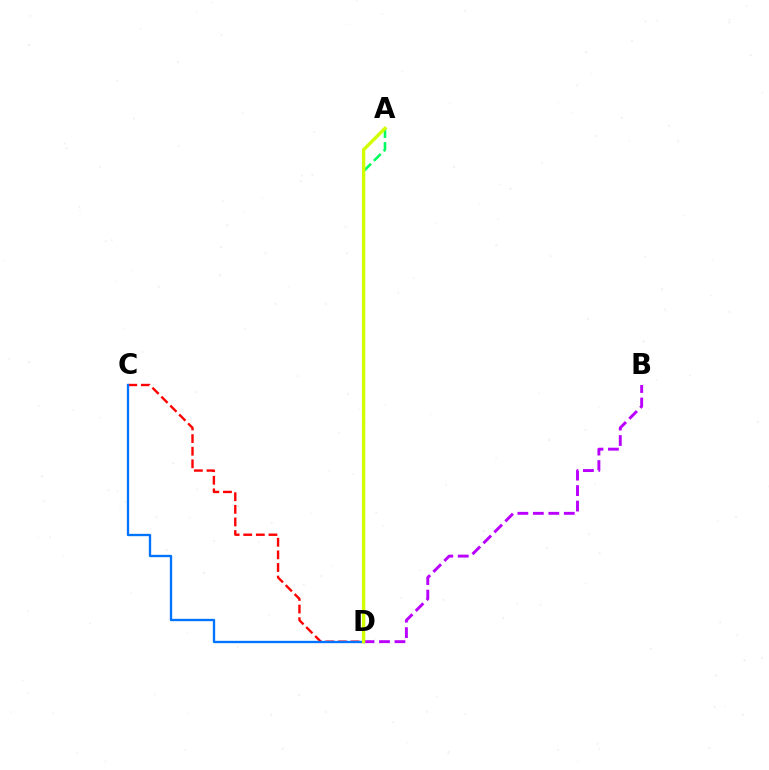{('C', 'D'): [{'color': '#ff0000', 'line_style': 'dashed', 'thickness': 1.71}, {'color': '#0074ff', 'line_style': 'solid', 'thickness': 1.68}], ('A', 'D'): [{'color': '#00ff5c', 'line_style': 'dashed', 'thickness': 1.86}, {'color': '#d1ff00', 'line_style': 'solid', 'thickness': 2.41}], ('B', 'D'): [{'color': '#b900ff', 'line_style': 'dashed', 'thickness': 2.1}]}